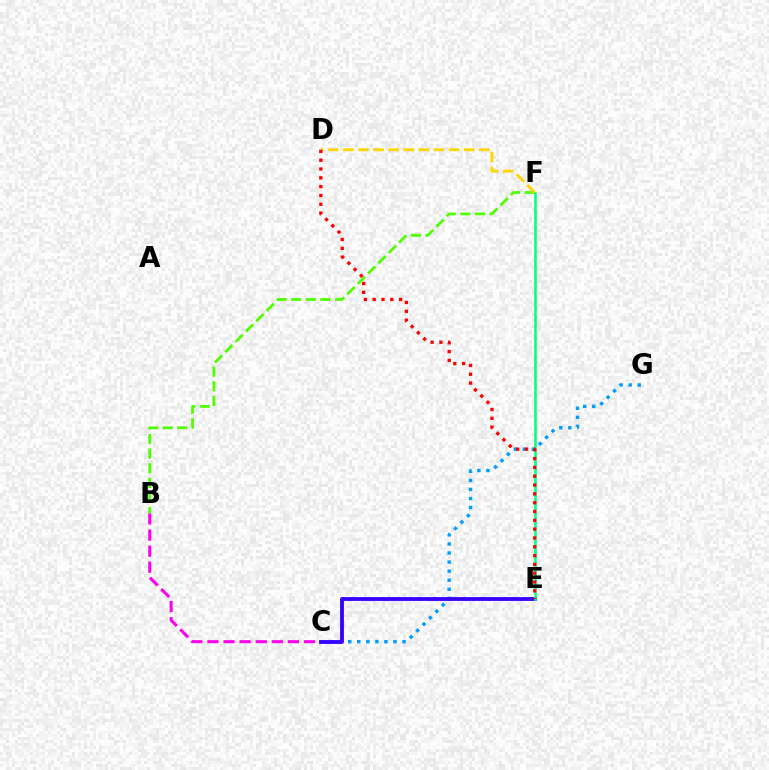{('C', 'G'): [{'color': '#009eff', 'line_style': 'dotted', 'thickness': 2.46}], ('B', 'C'): [{'color': '#ff00ed', 'line_style': 'dashed', 'thickness': 2.19}], ('C', 'E'): [{'color': '#3700ff', 'line_style': 'solid', 'thickness': 2.76}], ('E', 'F'): [{'color': '#00ff86', 'line_style': 'solid', 'thickness': 1.82}], ('B', 'F'): [{'color': '#4fff00', 'line_style': 'dashed', 'thickness': 1.99}], ('D', 'F'): [{'color': '#ffd500', 'line_style': 'dashed', 'thickness': 2.05}], ('D', 'E'): [{'color': '#ff0000', 'line_style': 'dotted', 'thickness': 2.4}]}